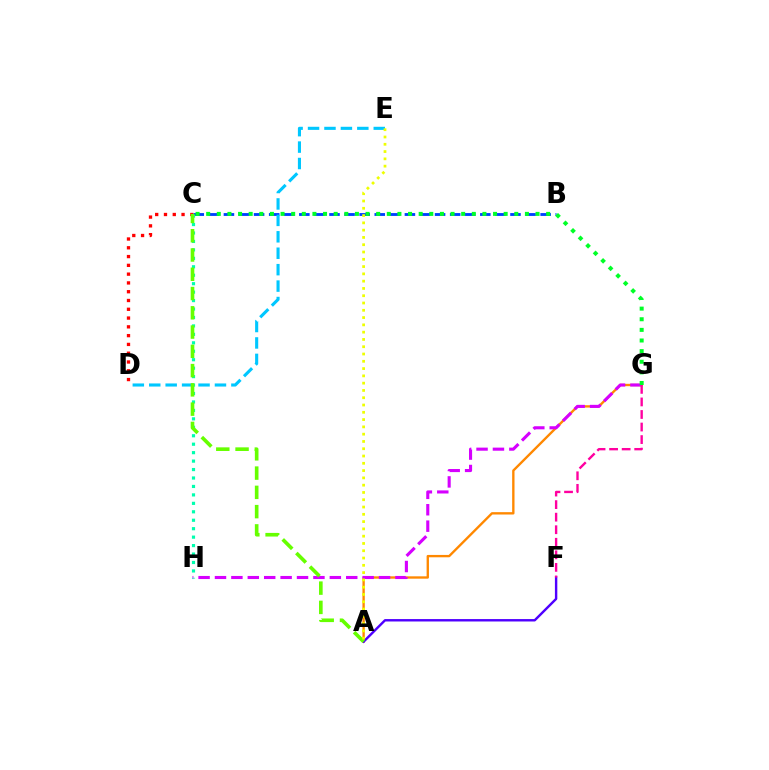{('C', 'D'): [{'color': '#ff0000', 'line_style': 'dotted', 'thickness': 2.39}], ('A', 'G'): [{'color': '#ff8800', 'line_style': 'solid', 'thickness': 1.7}], ('G', 'H'): [{'color': '#d600ff', 'line_style': 'dashed', 'thickness': 2.23}], ('B', 'C'): [{'color': '#003fff', 'line_style': 'dashed', 'thickness': 2.05}], ('D', 'E'): [{'color': '#00c7ff', 'line_style': 'dashed', 'thickness': 2.23}], ('C', 'H'): [{'color': '#00ffaf', 'line_style': 'dotted', 'thickness': 2.3}], ('A', 'F'): [{'color': '#4f00ff', 'line_style': 'solid', 'thickness': 1.74}], ('C', 'G'): [{'color': '#00ff27', 'line_style': 'dotted', 'thickness': 2.89}], ('A', 'C'): [{'color': '#66ff00', 'line_style': 'dashed', 'thickness': 2.62}], ('F', 'G'): [{'color': '#ff00a0', 'line_style': 'dashed', 'thickness': 1.71}], ('A', 'E'): [{'color': '#eeff00', 'line_style': 'dotted', 'thickness': 1.98}]}